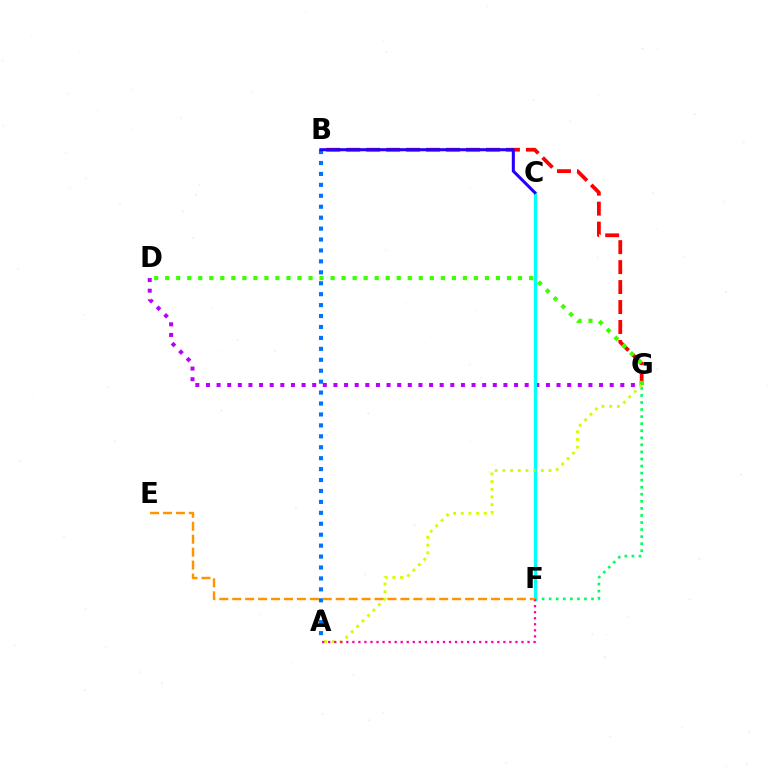{('A', 'B'): [{'color': '#0074ff', 'line_style': 'dotted', 'thickness': 2.97}], ('F', 'G'): [{'color': '#00ff5c', 'line_style': 'dotted', 'thickness': 1.92}], ('B', 'G'): [{'color': '#ff0000', 'line_style': 'dashed', 'thickness': 2.71}], ('D', 'G'): [{'color': '#3dff00', 'line_style': 'dotted', 'thickness': 3.0}, {'color': '#b900ff', 'line_style': 'dotted', 'thickness': 2.89}], ('C', 'F'): [{'color': '#00fff6', 'line_style': 'solid', 'thickness': 2.38}], ('A', 'G'): [{'color': '#d1ff00', 'line_style': 'dotted', 'thickness': 2.09}], ('B', 'C'): [{'color': '#2500ff', 'line_style': 'solid', 'thickness': 2.2}], ('A', 'F'): [{'color': '#ff00ac', 'line_style': 'dotted', 'thickness': 1.64}], ('E', 'F'): [{'color': '#ff9400', 'line_style': 'dashed', 'thickness': 1.76}]}